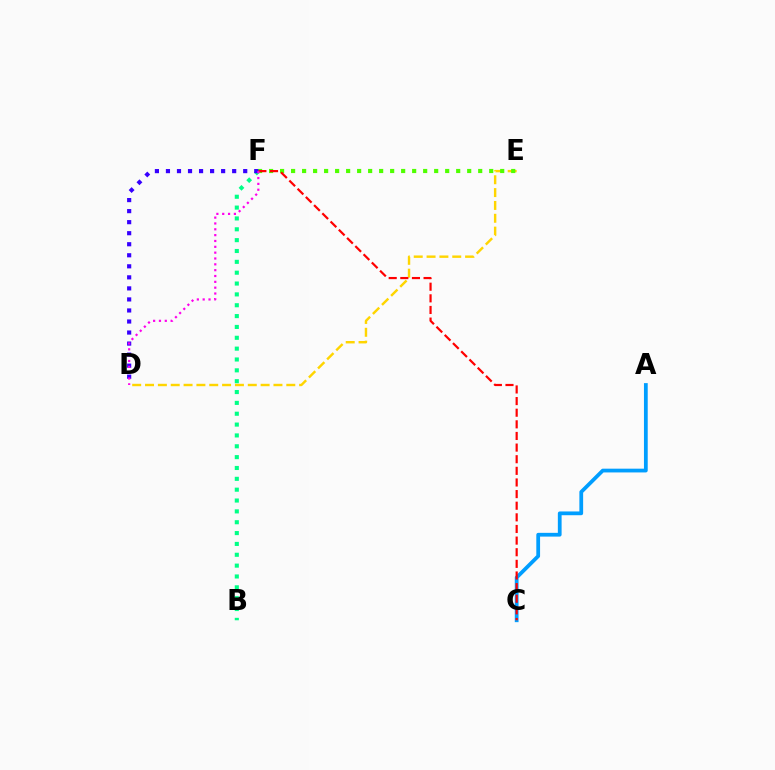{('D', 'E'): [{'color': '#ffd500', 'line_style': 'dashed', 'thickness': 1.74}], ('A', 'C'): [{'color': '#009eff', 'line_style': 'solid', 'thickness': 2.71}], ('E', 'F'): [{'color': '#4fff00', 'line_style': 'dotted', 'thickness': 2.99}], ('B', 'F'): [{'color': '#00ff86', 'line_style': 'dotted', 'thickness': 2.95}], ('C', 'F'): [{'color': '#ff0000', 'line_style': 'dashed', 'thickness': 1.58}], ('D', 'F'): [{'color': '#3700ff', 'line_style': 'dotted', 'thickness': 3.0}, {'color': '#ff00ed', 'line_style': 'dotted', 'thickness': 1.59}]}